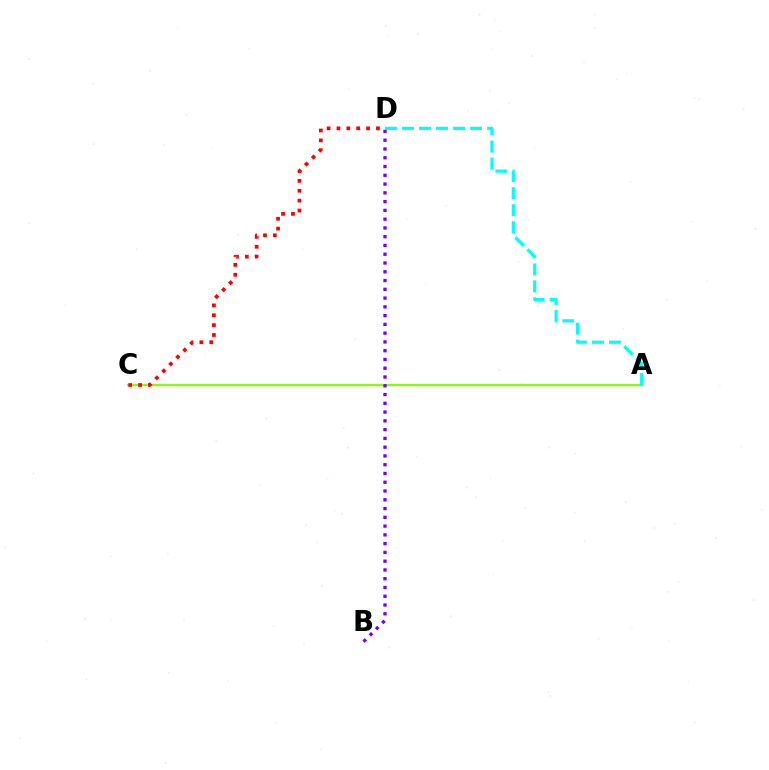{('A', 'C'): [{'color': '#84ff00', 'line_style': 'solid', 'thickness': 1.65}], ('C', 'D'): [{'color': '#ff0000', 'line_style': 'dotted', 'thickness': 2.68}], ('A', 'D'): [{'color': '#00fff6', 'line_style': 'dashed', 'thickness': 2.31}], ('B', 'D'): [{'color': '#7200ff', 'line_style': 'dotted', 'thickness': 2.38}]}